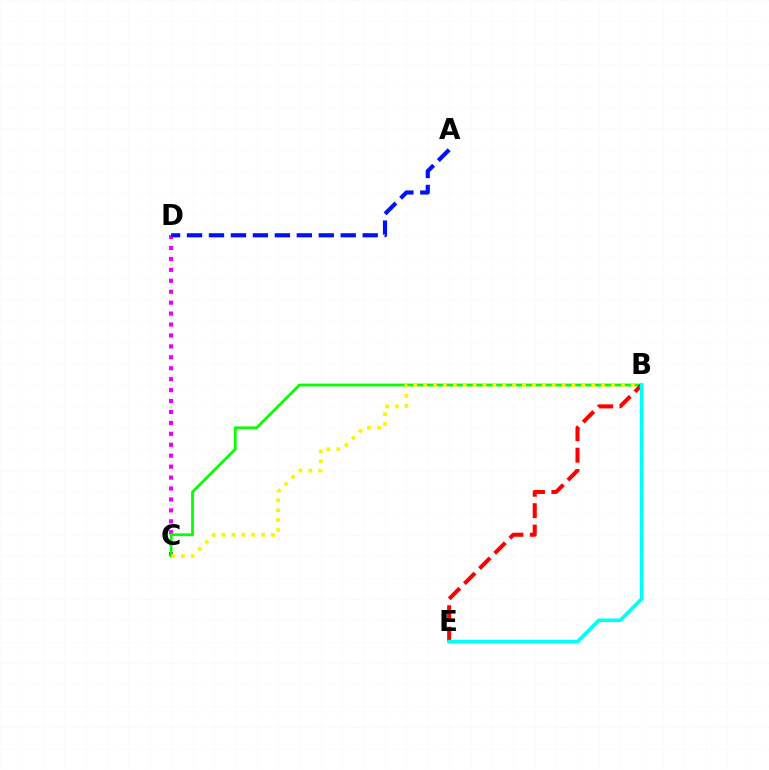{('C', 'D'): [{'color': '#ee00ff', 'line_style': 'dotted', 'thickness': 2.97}], ('B', 'C'): [{'color': '#08ff00', 'line_style': 'solid', 'thickness': 2.01}, {'color': '#fcf500', 'line_style': 'dotted', 'thickness': 2.69}], ('A', 'D'): [{'color': '#0010ff', 'line_style': 'dashed', 'thickness': 2.98}], ('B', 'E'): [{'color': '#ff0000', 'line_style': 'dashed', 'thickness': 2.91}, {'color': '#00fff6', 'line_style': 'solid', 'thickness': 2.63}]}